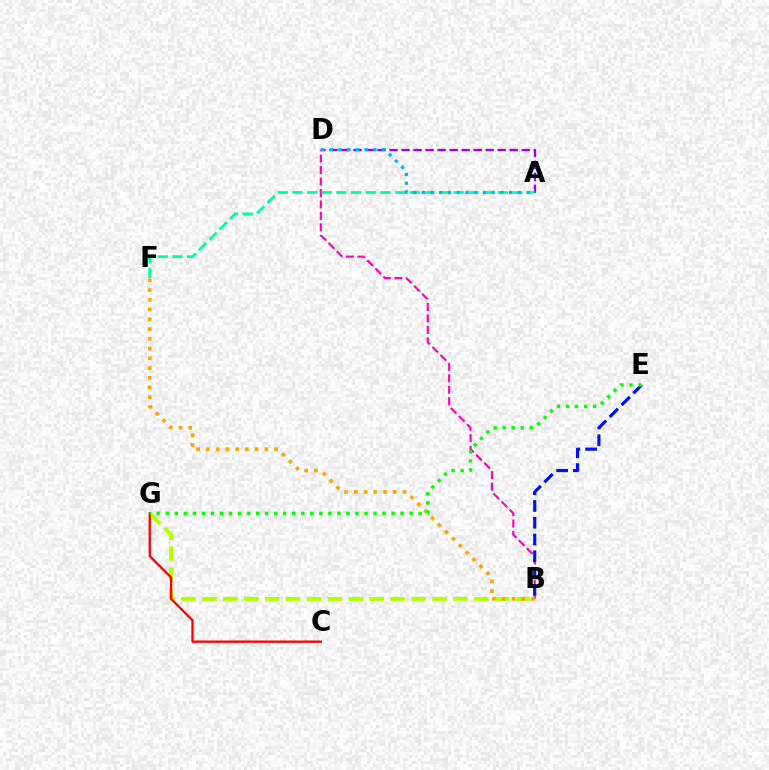{('B', 'G'): [{'color': '#b3ff00', 'line_style': 'dashed', 'thickness': 2.84}], ('B', 'D'): [{'color': '#ff00bd', 'line_style': 'dashed', 'thickness': 1.56}], ('A', 'D'): [{'color': '#9b00ff', 'line_style': 'dashed', 'thickness': 1.63}, {'color': '#00b5ff', 'line_style': 'dotted', 'thickness': 2.37}], ('A', 'F'): [{'color': '#00ff9d', 'line_style': 'dashed', 'thickness': 1.99}], ('B', 'F'): [{'color': '#ffa500', 'line_style': 'dotted', 'thickness': 2.65}], ('C', 'G'): [{'color': '#ff0000', 'line_style': 'solid', 'thickness': 1.66}], ('B', 'E'): [{'color': '#0010ff', 'line_style': 'dashed', 'thickness': 2.28}], ('E', 'G'): [{'color': '#08ff00', 'line_style': 'dotted', 'thickness': 2.45}]}